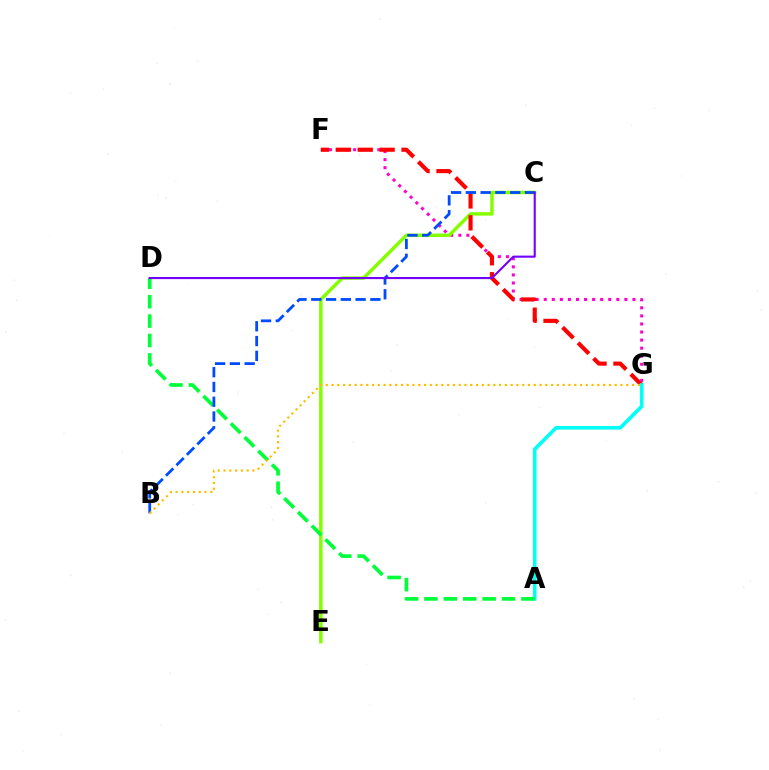{('F', 'G'): [{'color': '#ff00cf', 'line_style': 'dotted', 'thickness': 2.19}, {'color': '#ff0000', 'line_style': 'dashed', 'thickness': 2.98}], ('C', 'E'): [{'color': '#84ff00', 'line_style': 'solid', 'thickness': 2.5}], ('A', 'G'): [{'color': '#00fff6', 'line_style': 'solid', 'thickness': 2.59}], ('A', 'D'): [{'color': '#00ff39', 'line_style': 'dashed', 'thickness': 2.64}], ('B', 'C'): [{'color': '#004bff', 'line_style': 'dashed', 'thickness': 2.01}], ('B', 'G'): [{'color': '#ffbd00', 'line_style': 'dotted', 'thickness': 1.57}], ('C', 'D'): [{'color': '#7200ff', 'line_style': 'solid', 'thickness': 1.52}]}